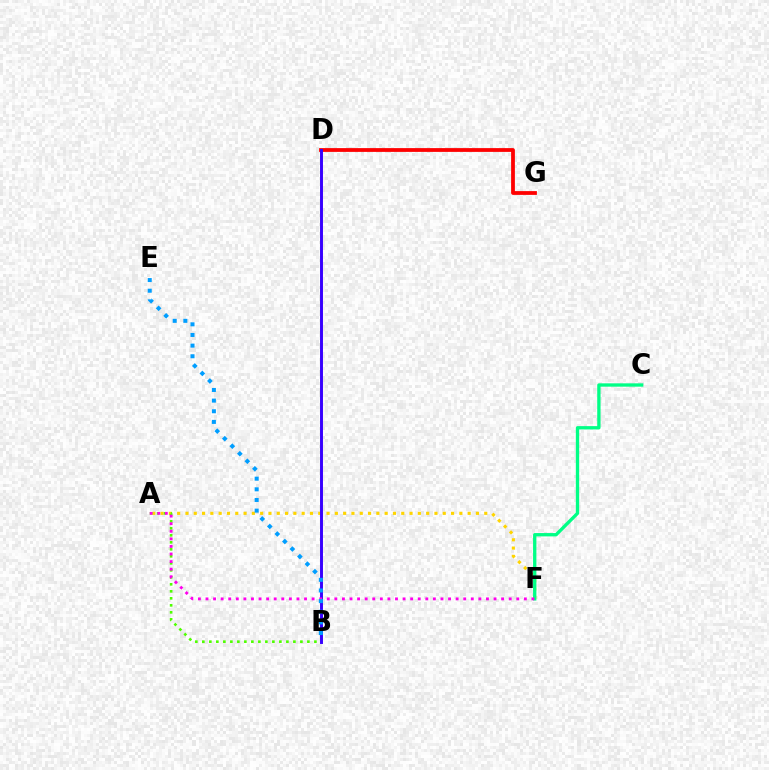{('A', 'F'): [{'color': '#ffd500', 'line_style': 'dotted', 'thickness': 2.26}, {'color': '#ff00ed', 'line_style': 'dotted', 'thickness': 2.06}], ('A', 'B'): [{'color': '#4fff00', 'line_style': 'dotted', 'thickness': 1.9}], ('D', 'G'): [{'color': '#ff0000', 'line_style': 'solid', 'thickness': 2.72}], ('B', 'D'): [{'color': '#3700ff', 'line_style': 'solid', 'thickness': 2.11}], ('C', 'F'): [{'color': '#00ff86', 'line_style': 'solid', 'thickness': 2.39}], ('B', 'E'): [{'color': '#009eff', 'line_style': 'dotted', 'thickness': 2.89}]}